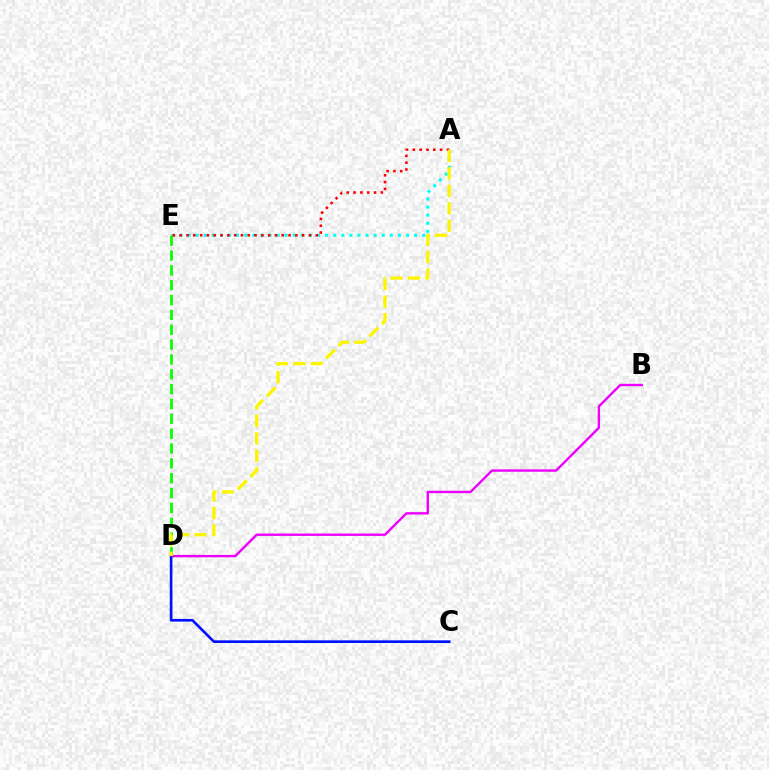{('A', 'E'): [{'color': '#00fff6', 'line_style': 'dotted', 'thickness': 2.2}, {'color': '#ff0000', 'line_style': 'dotted', 'thickness': 1.85}], ('B', 'D'): [{'color': '#ee00ff', 'line_style': 'solid', 'thickness': 1.72}], ('D', 'E'): [{'color': '#08ff00', 'line_style': 'dashed', 'thickness': 2.02}], ('C', 'D'): [{'color': '#0010ff', 'line_style': 'solid', 'thickness': 1.9}], ('A', 'D'): [{'color': '#fcf500', 'line_style': 'dashed', 'thickness': 2.38}]}